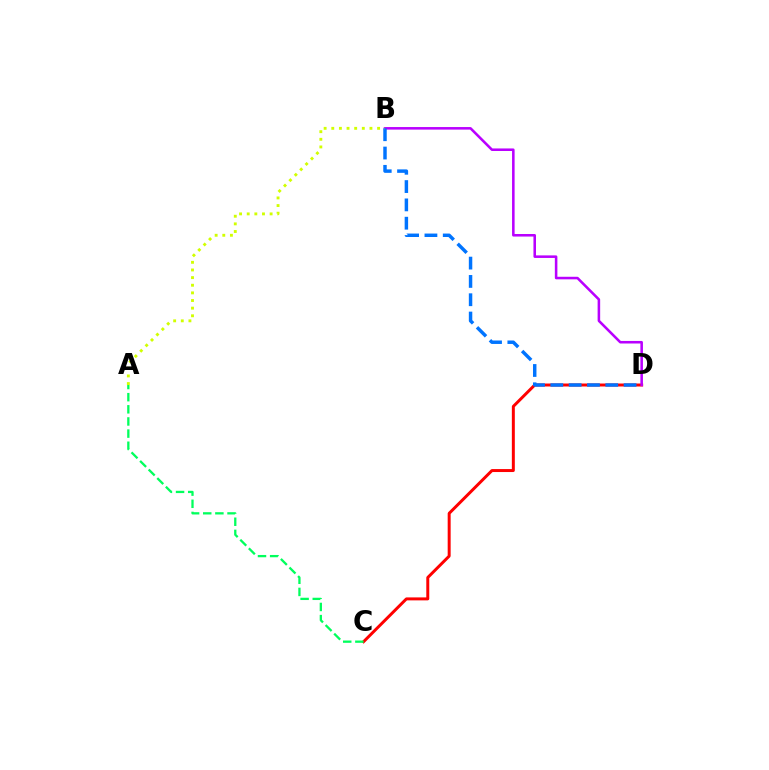{('C', 'D'): [{'color': '#ff0000', 'line_style': 'solid', 'thickness': 2.14}], ('B', 'D'): [{'color': '#b900ff', 'line_style': 'solid', 'thickness': 1.84}, {'color': '#0074ff', 'line_style': 'dashed', 'thickness': 2.49}], ('A', 'C'): [{'color': '#00ff5c', 'line_style': 'dashed', 'thickness': 1.65}], ('A', 'B'): [{'color': '#d1ff00', 'line_style': 'dotted', 'thickness': 2.07}]}